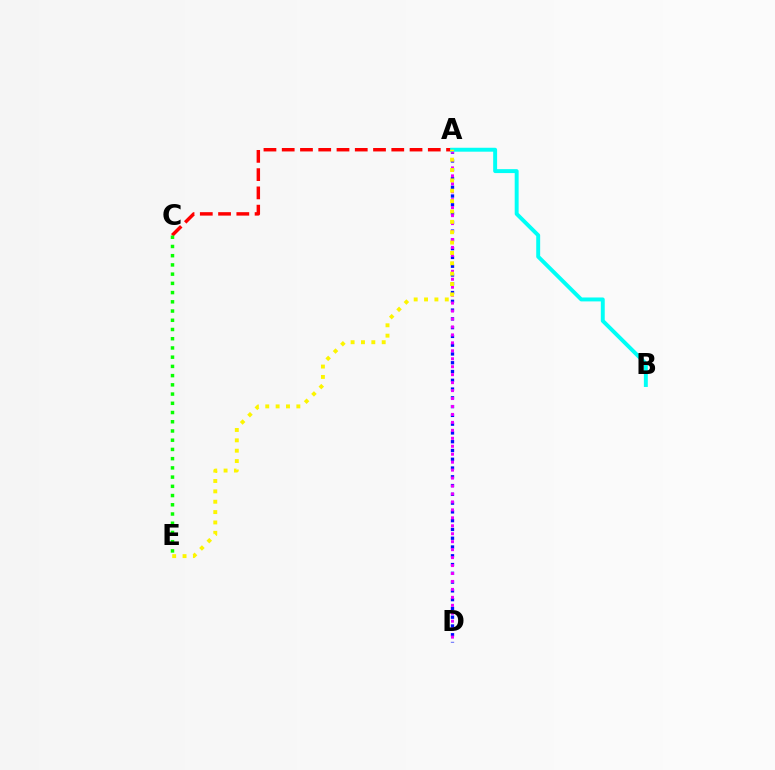{('A', 'C'): [{'color': '#ff0000', 'line_style': 'dashed', 'thickness': 2.48}], ('A', 'D'): [{'color': '#0010ff', 'line_style': 'dotted', 'thickness': 2.38}, {'color': '#ee00ff', 'line_style': 'dotted', 'thickness': 2.16}], ('A', 'B'): [{'color': '#00fff6', 'line_style': 'solid', 'thickness': 2.83}], ('C', 'E'): [{'color': '#08ff00', 'line_style': 'dotted', 'thickness': 2.51}], ('A', 'E'): [{'color': '#fcf500', 'line_style': 'dotted', 'thickness': 2.82}]}